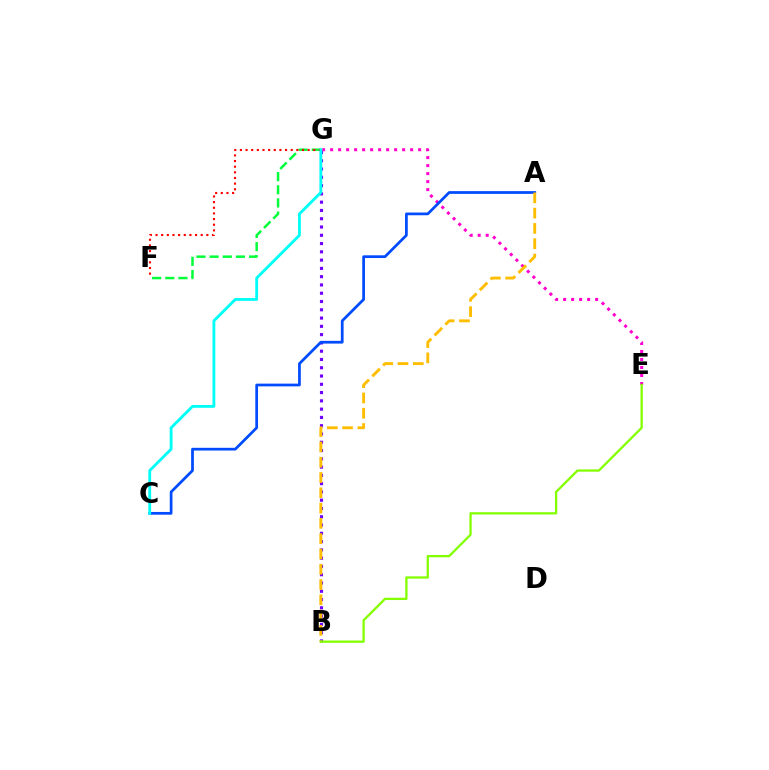{('E', 'G'): [{'color': '#ff00cf', 'line_style': 'dotted', 'thickness': 2.17}], ('F', 'G'): [{'color': '#00ff39', 'line_style': 'dashed', 'thickness': 1.79}, {'color': '#ff0000', 'line_style': 'dotted', 'thickness': 1.53}], ('B', 'G'): [{'color': '#7200ff', 'line_style': 'dotted', 'thickness': 2.25}], ('A', 'C'): [{'color': '#004bff', 'line_style': 'solid', 'thickness': 1.97}], ('A', 'B'): [{'color': '#ffbd00', 'line_style': 'dashed', 'thickness': 2.08}], ('B', 'E'): [{'color': '#84ff00', 'line_style': 'solid', 'thickness': 1.64}], ('C', 'G'): [{'color': '#00fff6', 'line_style': 'solid', 'thickness': 2.04}]}